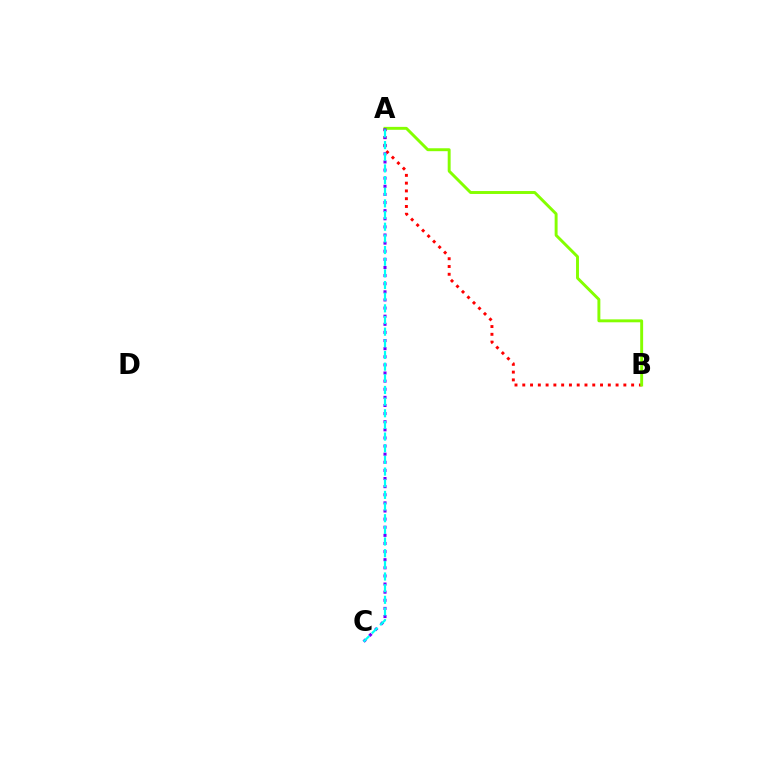{('A', 'B'): [{'color': '#ff0000', 'line_style': 'dotted', 'thickness': 2.11}, {'color': '#84ff00', 'line_style': 'solid', 'thickness': 2.11}], ('A', 'C'): [{'color': '#7200ff', 'line_style': 'dotted', 'thickness': 2.21}, {'color': '#00fff6', 'line_style': 'dashed', 'thickness': 1.58}]}